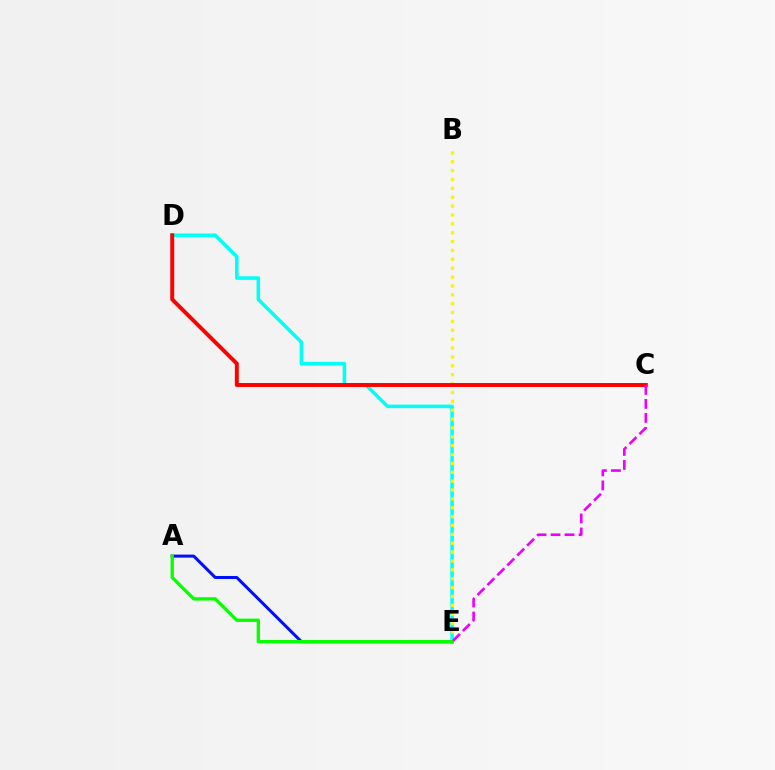{('D', 'E'): [{'color': '#00fff6', 'line_style': 'solid', 'thickness': 2.55}], ('A', 'E'): [{'color': '#0010ff', 'line_style': 'solid', 'thickness': 2.18}, {'color': '#08ff00', 'line_style': 'solid', 'thickness': 2.4}], ('B', 'E'): [{'color': '#fcf500', 'line_style': 'dotted', 'thickness': 2.41}], ('C', 'D'): [{'color': '#ff0000', 'line_style': 'solid', 'thickness': 2.84}], ('C', 'E'): [{'color': '#ee00ff', 'line_style': 'dashed', 'thickness': 1.9}]}